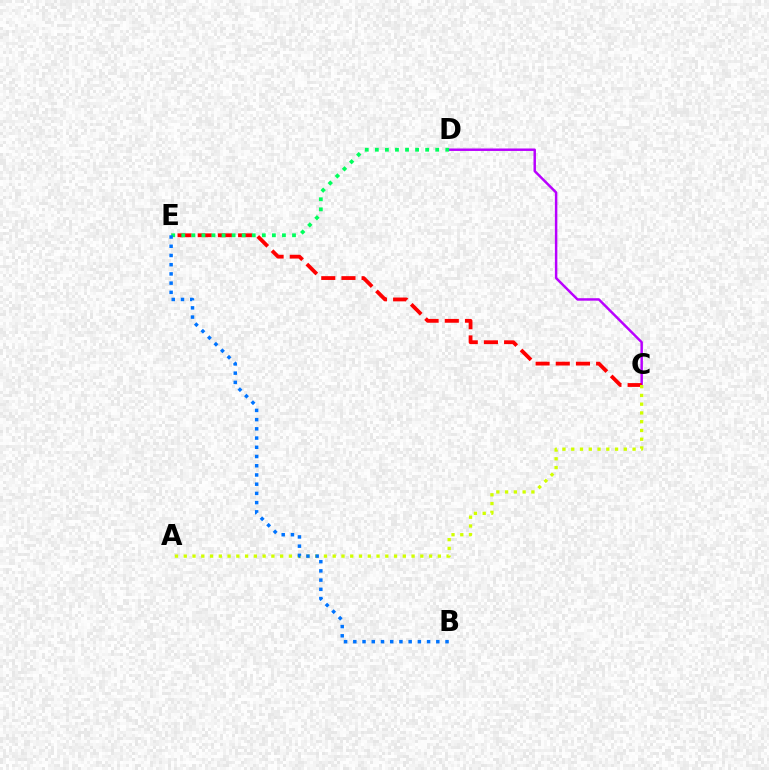{('C', 'D'): [{'color': '#b900ff', 'line_style': 'solid', 'thickness': 1.77}], ('C', 'E'): [{'color': '#ff0000', 'line_style': 'dashed', 'thickness': 2.74}], ('D', 'E'): [{'color': '#00ff5c', 'line_style': 'dotted', 'thickness': 2.73}], ('A', 'C'): [{'color': '#d1ff00', 'line_style': 'dotted', 'thickness': 2.38}], ('B', 'E'): [{'color': '#0074ff', 'line_style': 'dotted', 'thickness': 2.51}]}